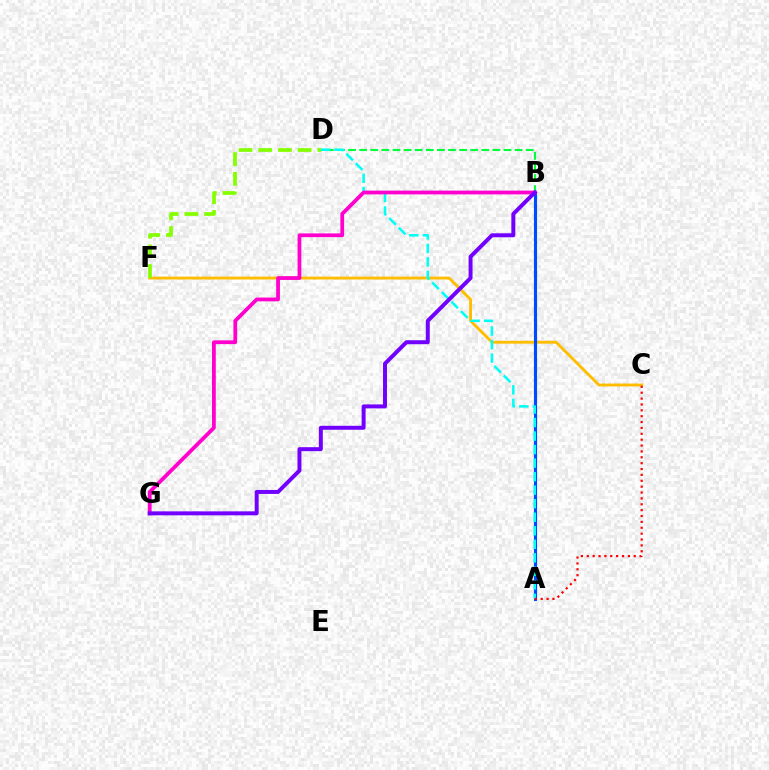{('C', 'F'): [{'color': '#ffbd00', 'line_style': 'solid', 'thickness': 2.06}], ('B', 'D'): [{'color': '#00ff39', 'line_style': 'dashed', 'thickness': 1.51}], ('A', 'B'): [{'color': '#004bff', 'line_style': 'solid', 'thickness': 2.25}], ('D', 'F'): [{'color': '#84ff00', 'line_style': 'dashed', 'thickness': 2.68}], ('A', 'D'): [{'color': '#00fff6', 'line_style': 'dashed', 'thickness': 1.84}], ('B', 'G'): [{'color': '#ff00cf', 'line_style': 'solid', 'thickness': 2.72}, {'color': '#7200ff', 'line_style': 'solid', 'thickness': 2.85}], ('A', 'C'): [{'color': '#ff0000', 'line_style': 'dotted', 'thickness': 1.6}]}